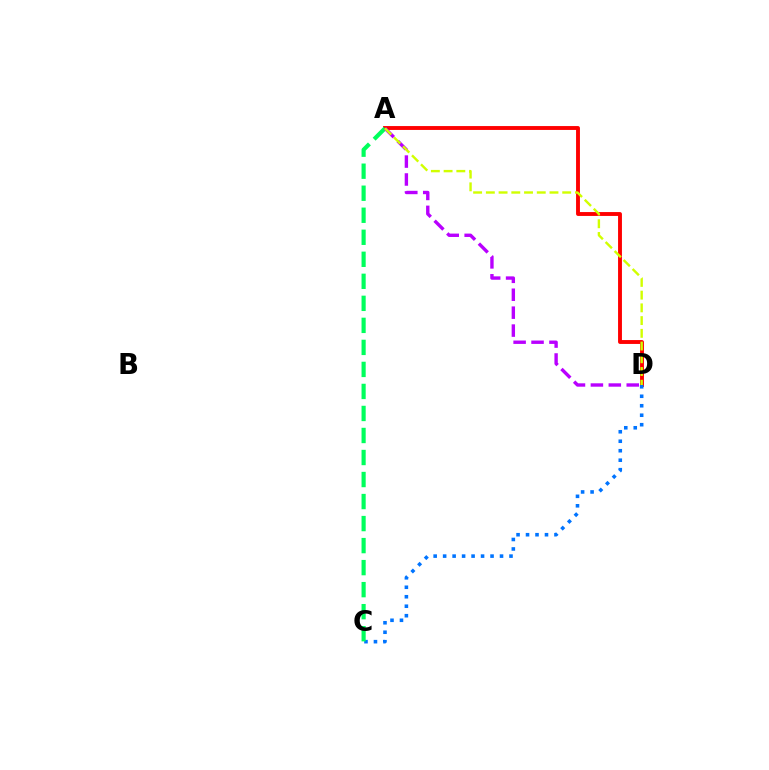{('A', 'D'): [{'color': '#ff0000', 'line_style': 'solid', 'thickness': 2.8}, {'color': '#b900ff', 'line_style': 'dashed', 'thickness': 2.43}, {'color': '#d1ff00', 'line_style': 'dashed', 'thickness': 1.73}], ('C', 'D'): [{'color': '#0074ff', 'line_style': 'dotted', 'thickness': 2.58}], ('A', 'C'): [{'color': '#00ff5c', 'line_style': 'dashed', 'thickness': 2.99}]}